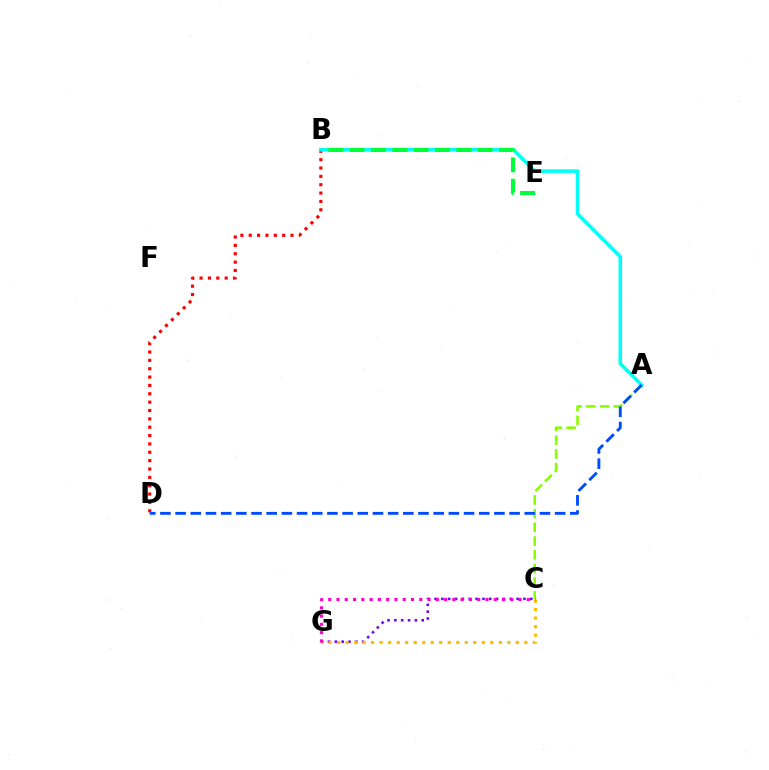{('B', 'D'): [{'color': '#ff0000', 'line_style': 'dotted', 'thickness': 2.27}], ('C', 'G'): [{'color': '#7200ff', 'line_style': 'dotted', 'thickness': 1.86}, {'color': '#ffbd00', 'line_style': 'dotted', 'thickness': 2.31}, {'color': '#ff00cf', 'line_style': 'dotted', 'thickness': 2.25}], ('A', 'C'): [{'color': '#84ff00', 'line_style': 'dashed', 'thickness': 1.86}], ('A', 'B'): [{'color': '#00fff6', 'line_style': 'solid', 'thickness': 2.57}], ('B', 'E'): [{'color': '#00ff39', 'line_style': 'dashed', 'thickness': 2.9}], ('A', 'D'): [{'color': '#004bff', 'line_style': 'dashed', 'thickness': 2.06}]}